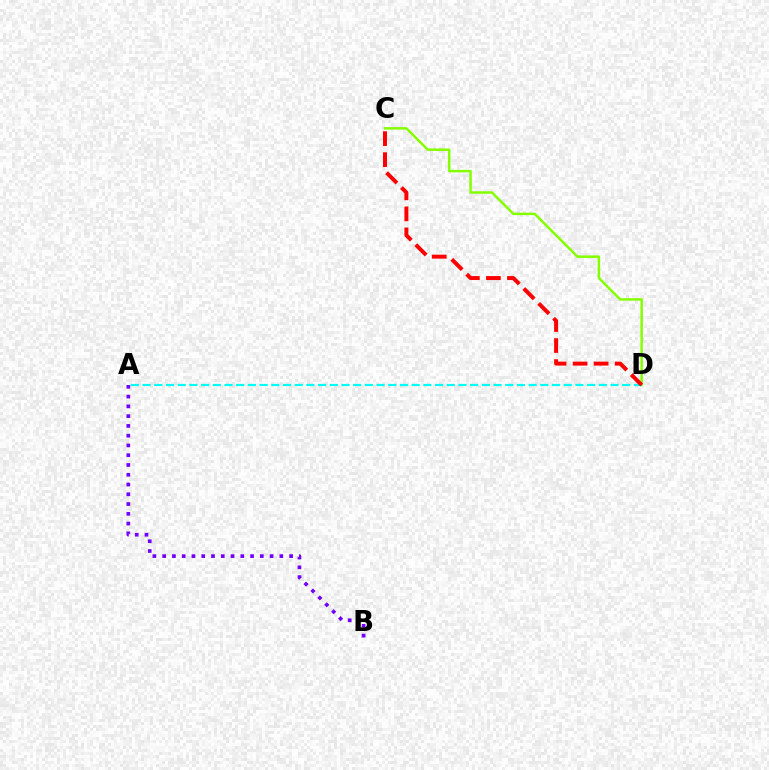{('A', 'B'): [{'color': '#7200ff', 'line_style': 'dotted', 'thickness': 2.65}], ('C', 'D'): [{'color': '#84ff00', 'line_style': 'solid', 'thickness': 1.79}, {'color': '#ff0000', 'line_style': 'dashed', 'thickness': 2.86}], ('A', 'D'): [{'color': '#00fff6', 'line_style': 'dashed', 'thickness': 1.59}]}